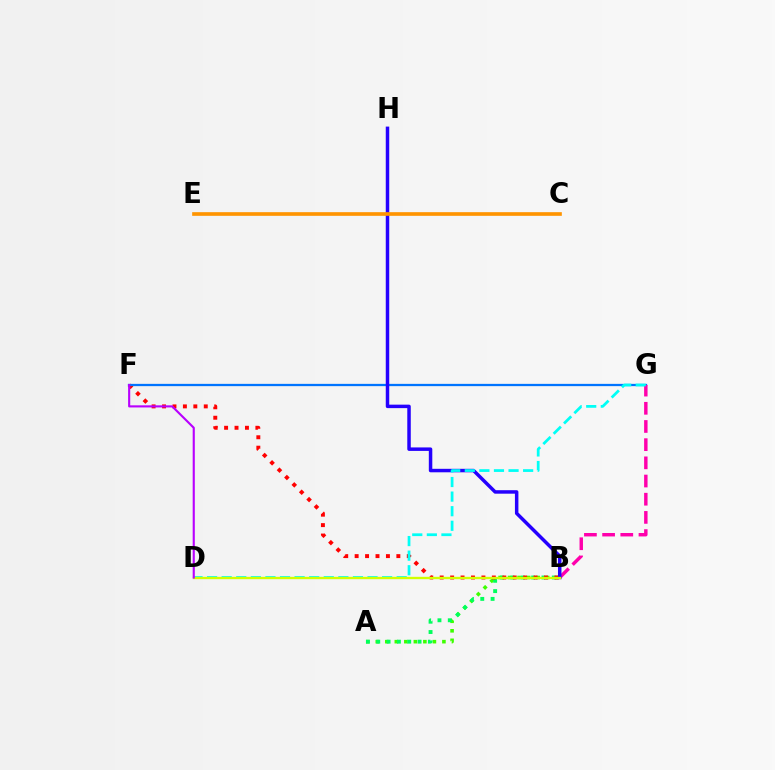{('A', 'B'): [{'color': '#3dff00', 'line_style': 'dotted', 'thickness': 2.59}, {'color': '#00ff5c', 'line_style': 'dotted', 'thickness': 2.81}], ('B', 'F'): [{'color': '#ff0000', 'line_style': 'dotted', 'thickness': 2.83}], ('F', 'G'): [{'color': '#0074ff', 'line_style': 'solid', 'thickness': 1.64}], ('B', 'G'): [{'color': '#ff00ac', 'line_style': 'dashed', 'thickness': 2.47}], ('B', 'H'): [{'color': '#2500ff', 'line_style': 'solid', 'thickness': 2.51}], ('D', 'G'): [{'color': '#00fff6', 'line_style': 'dashed', 'thickness': 1.98}], ('C', 'E'): [{'color': '#ff9400', 'line_style': 'solid', 'thickness': 2.64}], ('B', 'D'): [{'color': '#d1ff00', 'line_style': 'solid', 'thickness': 1.69}], ('D', 'F'): [{'color': '#b900ff', 'line_style': 'solid', 'thickness': 1.53}]}